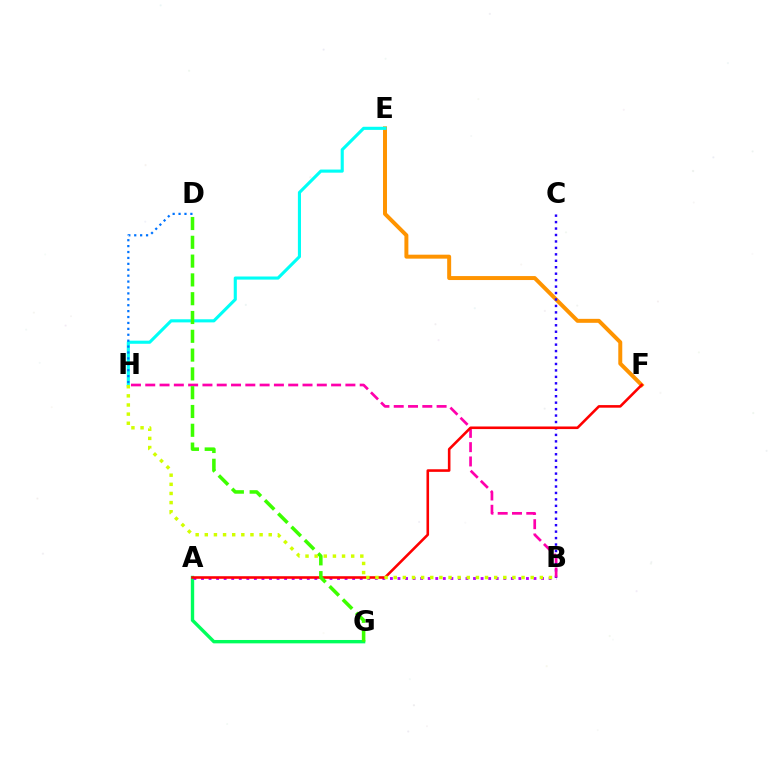{('E', 'F'): [{'color': '#ff9400', 'line_style': 'solid', 'thickness': 2.86}], ('E', 'H'): [{'color': '#00fff6', 'line_style': 'solid', 'thickness': 2.24}], ('A', 'G'): [{'color': '#00ff5c', 'line_style': 'solid', 'thickness': 2.43}], ('A', 'B'): [{'color': '#b900ff', 'line_style': 'dotted', 'thickness': 2.05}], ('B', 'C'): [{'color': '#2500ff', 'line_style': 'dotted', 'thickness': 1.75}], ('B', 'H'): [{'color': '#ff00ac', 'line_style': 'dashed', 'thickness': 1.94}, {'color': '#d1ff00', 'line_style': 'dotted', 'thickness': 2.48}], ('D', 'H'): [{'color': '#0074ff', 'line_style': 'dotted', 'thickness': 1.61}], ('A', 'F'): [{'color': '#ff0000', 'line_style': 'solid', 'thickness': 1.86}], ('D', 'G'): [{'color': '#3dff00', 'line_style': 'dashed', 'thickness': 2.55}]}